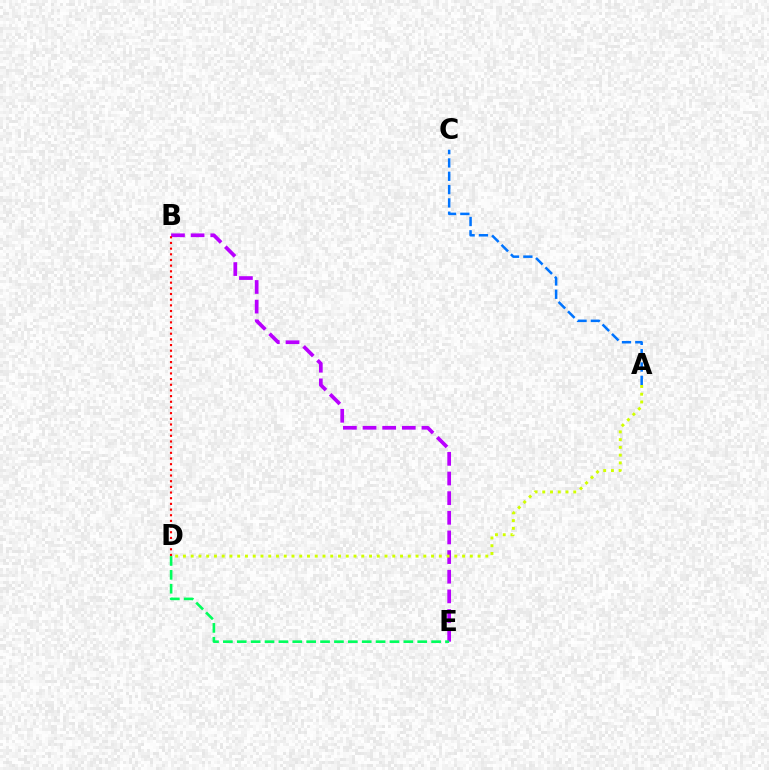{('B', 'E'): [{'color': '#b900ff', 'line_style': 'dashed', 'thickness': 2.67}], ('B', 'D'): [{'color': '#ff0000', 'line_style': 'dotted', 'thickness': 1.54}], ('A', 'D'): [{'color': '#d1ff00', 'line_style': 'dotted', 'thickness': 2.11}], ('D', 'E'): [{'color': '#00ff5c', 'line_style': 'dashed', 'thickness': 1.89}], ('A', 'C'): [{'color': '#0074ff', 'line_style': 'dashed', 'thickness': 1.81}]}